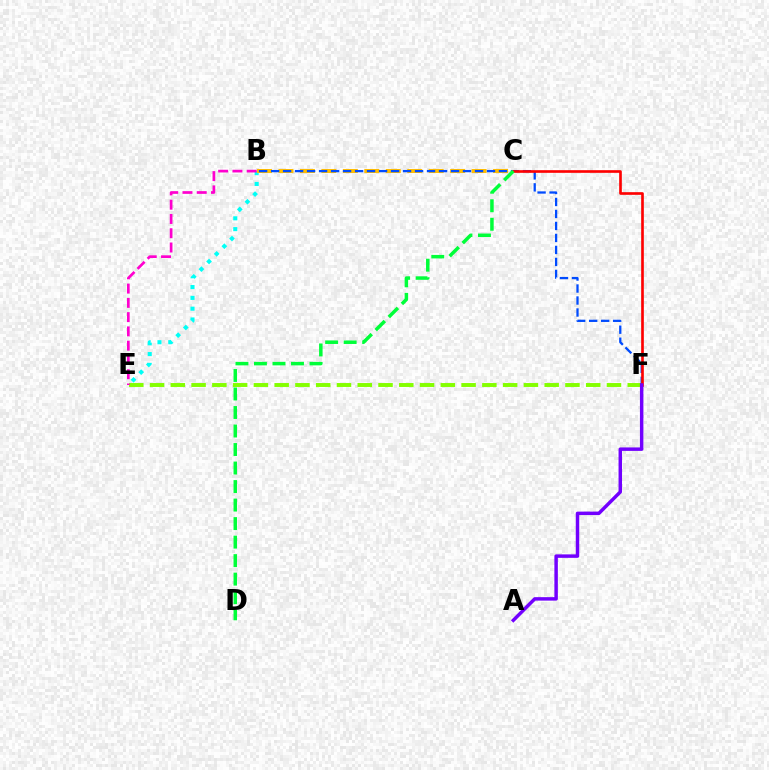{('B', 'E'): [{'color': '#00fff6', 'line_style': 'dotted', 'thickness': 2.94}, {'color': '#ff00cf', 'line_style': 'dashed', 'thickness': 1.94}], ('B', 'C'): [{'color': '#ffbd00', 'line_style': 'dashed', 'thickness': 2.92}], ('E', 'F'): [{'color': '#84ff00', 'line_style': 'dashed', 'thickness': 2.82}], ('B', 'F'): [{'color': '#004bff', 'line_style': 'dashed', 'thickness': 1.63}], ('C', 'F'): [{'color': '#ff0000', 'line_style': 'solid', 'thickness': 1.91}], ('C', 'D'): [{'color': '#00ff39', 'line_style': 'dashed', 'thickness': 2.52}], ('A', 'F'): [{'color': '#7200ff', 'line_style': 'solid', 'thickness': 2.49}]}